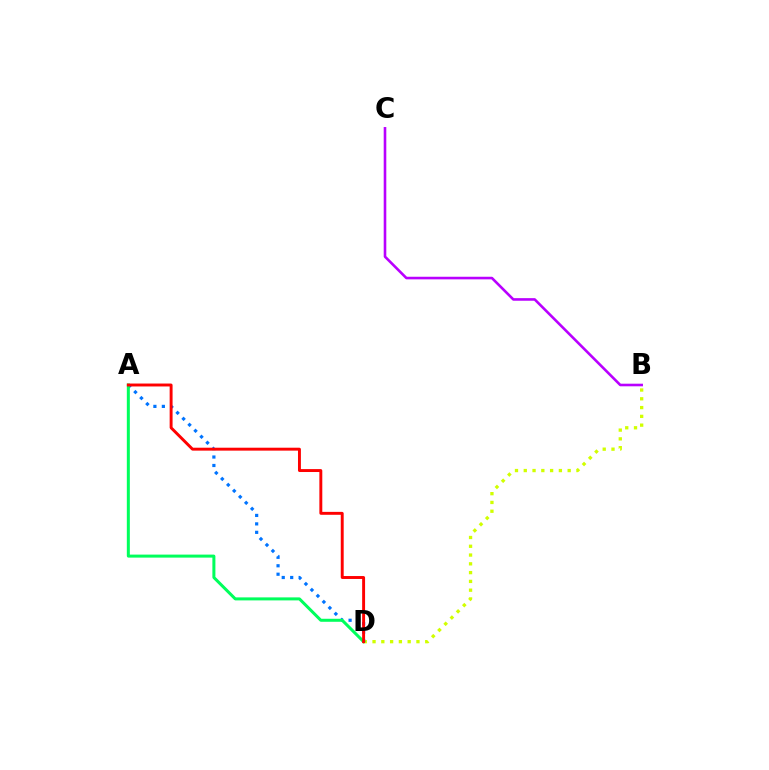{('B', 'D'): [{'color': '#d1ff00', 'line_style': 'dotted', 'thickness': 2.39}], ('A', 'D'): [{'color': '#0074ff', 'line_style': 'dotted', 'thickness': 2.3}, {'color': '#00ff5c', 'line_style': 'solid', 'thickness': 2.17}, {'color': '#ff0000', 'line_style': 'solid', 'thickness': 2.1}], ('B', 'C'): [{'color': '#b900ff', 'line_style': 'solid', 'thickness': 1.87}]}